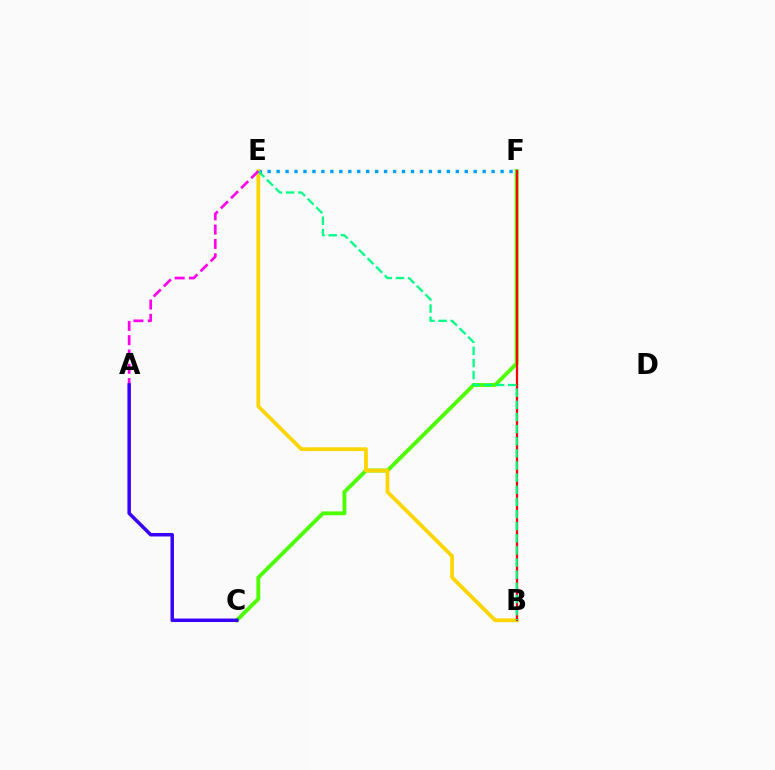{('E', 'F'): [{'color': '#009eff', 'line_style': 'dotted', 'thickness': 2.43}], ('C', 'F'): [{'color': '#4fff00', 'line_style': 'solid', 'thickness': 2.8}], ('B', 'E'): [{'color': '#ffd500', 'line_style': 'solid', 'thickness': 2.72}, {'color': '#00ff86', 'line_style': 'dashed', 'thickness': 1.65}], ('B', 'F'): [{'color': '#ff0000', 'line_style': 'solid', 'thickness': 1.62}], ('A', 'E'): [{'color': '#ff00ed', 'line_style': 'dashed', 'thickness': 1.94}], ('A', 'C'): [{'color': '#3700ff', 'line_style': 'solid', 'thickness': 2.51}]}